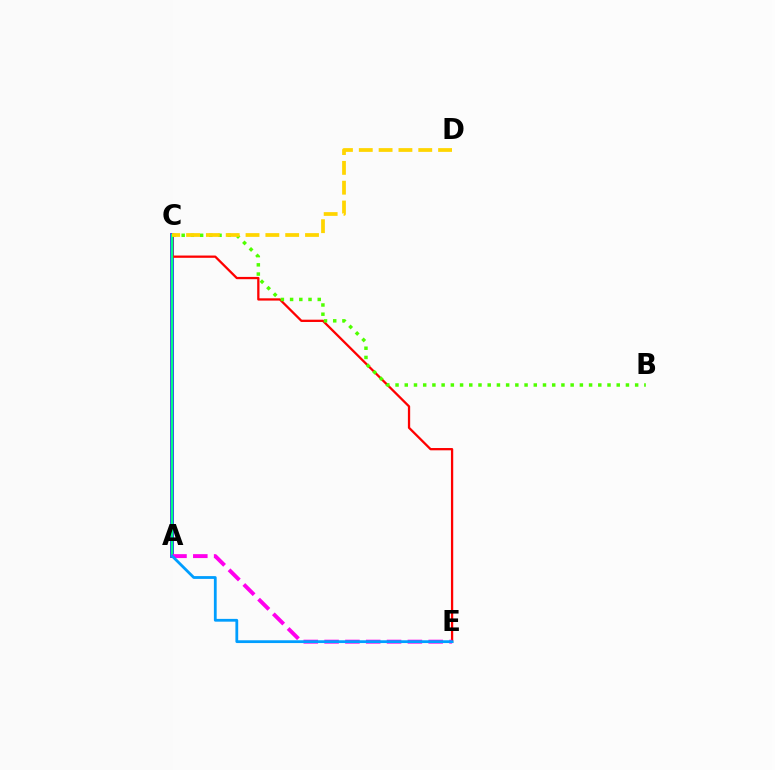{('A', 'C'): [{'color': '#3700ff', 'line_style': 'solid', 'thickness': 2.67}, {'color': '#00ff86', 'line_style': 'solid', 'thickness': 1.78}], ('C', 'E'): [{'color': '#ff0000', 'line_style': 'solid', 'thickness': 1.64}], ('B', 'C'): [{'color': '#4fff00', 'line_style': 'dotted', 'thickness': 2.5}], ('C', 'D'): [{'color': '#ffd500', 'line_style': 'dashed', 'thickness': 2.69}], ('A', 'E'): [{'color': '#ff00ed', 'line_style': 'dashed', 'thickness': 2.83}, {'color': '#009eff', 'line_style': 'solid', 'thickness': 2.01}]}